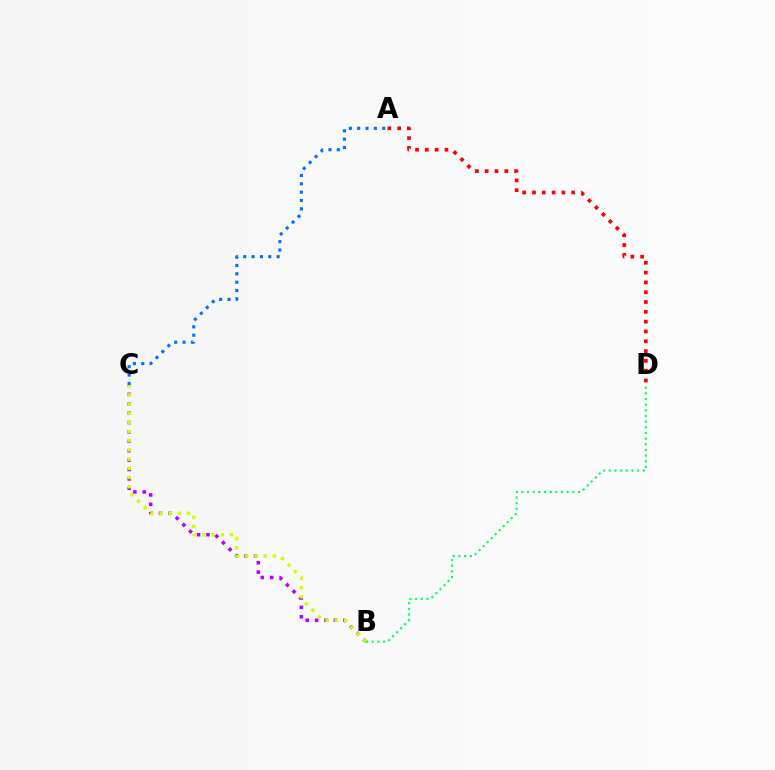{('A', 'D'): [{'color': '#ff0000', 'line_style': 'dotted', 'thickness': 2.67}], ('B', 'C'): [{'color': '#b900ff', 'line_style': 'dotted', 'thickness': 2.55}, {'color': '#d1ff00', 'line_style': 'dotted', 'thickness': 2.49}], ('B', 'D'): [{'color': '#00ff5c', 'line_style': 'dotted', 'thickness': 1.54}], ('A', 'C'): [{'color': '#0074ff', 'line_style': 'dotted', 'thickness': 2.27}]}